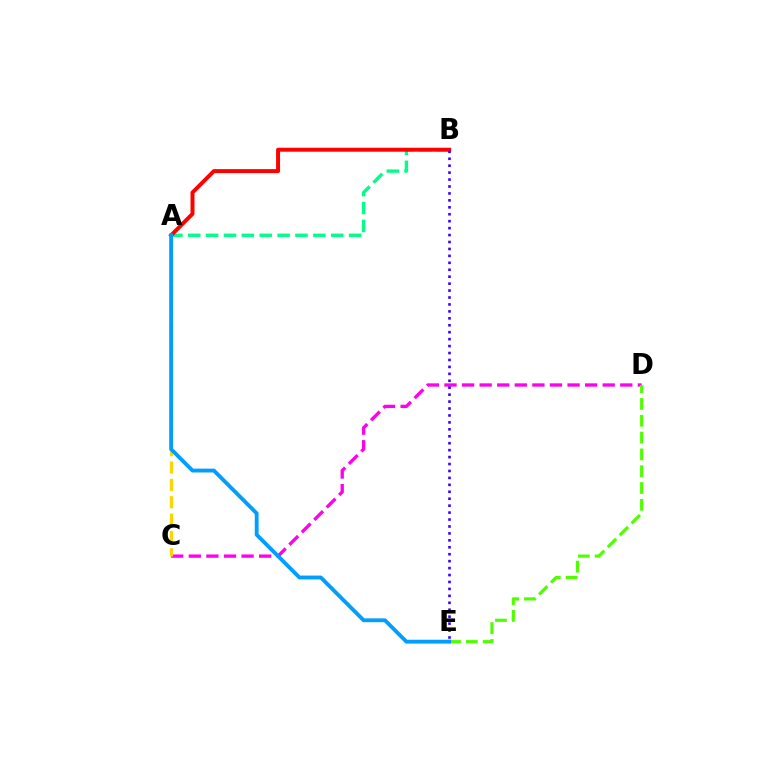{('C', 'D'): [{'color': '#ff00ed', 'line_style': 'dashed', 'thickness': 2.39}], ('D', 'E'): [{'color': '#4fff00', 'line_style': 'dashed', 'thickness': 2.28}], ('A', 'B'): [{'color': '#00ff86', 'line_style': 'dashed', 'thickness': 2.43}, {'color': '#ff0000', 'line_style': 'solid', 'thickness': 2.85}], ('A', 'C'): [{'color': '#ffd500', 'line_style': 'dashed', 'thickness': 2.36}], ('B', 'E'): [{'color': '#3700ff', 'line_style': 'dotted', 'thickness': 1.89}], ('A', 'E'): [{'color': '#009eff', 'line_style': 'solid', 'thickness': 2.77}]}